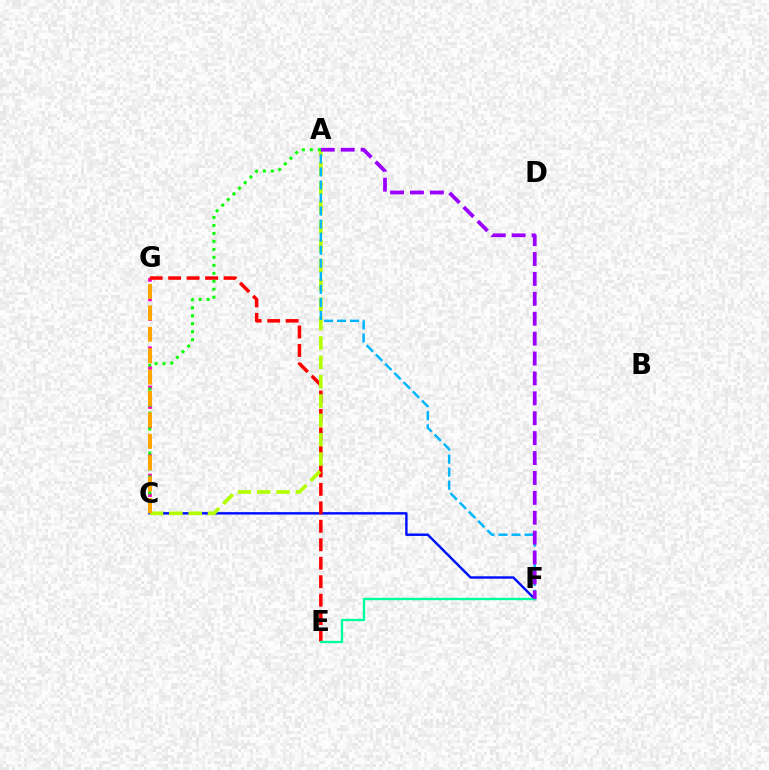{('C', 'G'): [{'color': '#ff00bd', 'line_style': 'dotted', 'thickness': 2.66}, {'color': '#ffa500', 'line_style': 'dashed', 'thickness': 2.91}], ('C', 'F'): [{'color': '#0010ff', 'line_style': 'solid', 'thickness': 1.75}], ('E', 'G'): [{'color': '#ff0000', 'line_style': 'dashed', 'thickness': 2.51}], ('A', 'C'): [{'color': '#b3ff00', 'line_style': 'dashed', 'thickness': 2.63}, {'color': '#08ff00', 'line_style': 'dotted', 'thickness': 2.17}], ('A', 'F'): [{'color': '#00b5ff', 'line_style': 'dashed', 'thickness': 1.77}, {'color': '#9b00ff', 'line_style': 'dashed', 'thickness': 2.7}], ('E', 'F'): [{'color': '#00ff9d', 'line_style': 'solid', 'thickness': 1.69}]}